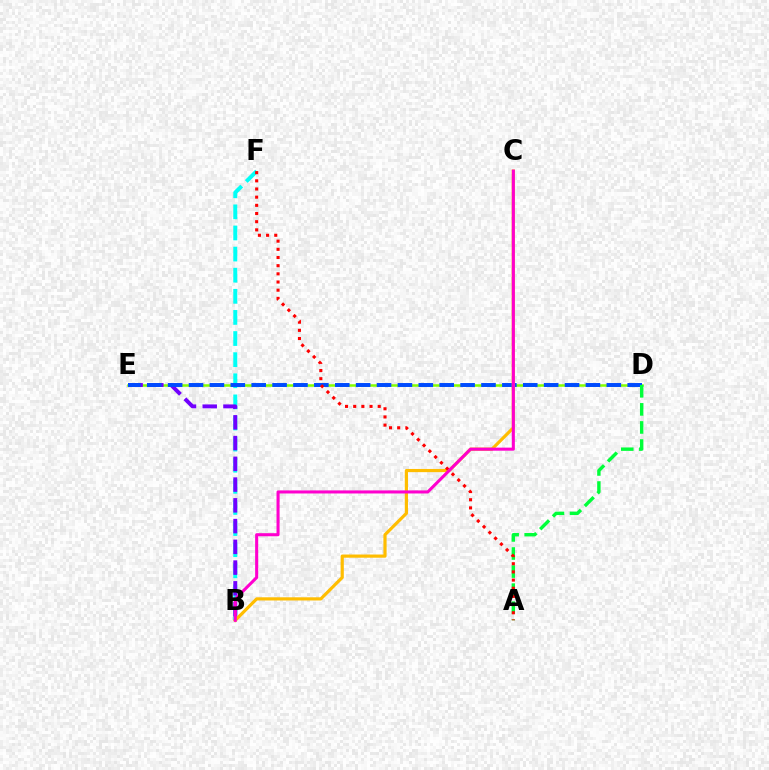{('D', 'E'): [{'color': '#84ff00', 'line_style': 'solid', 'thickness': 1.81}, {'color': '#004bff', 'line_style': 'dashed', 'thickness': 2.84}], ('B', 'F'): [{'color': '#00fff6', 'line_style': 'dashed', 'thickness': 2.87}], ('B', 'E'): [{'color': '#7200ff', 'line_style': 'dashed', 'thickness': 2.82}], ('A', 'D'): [{'color': '#00ff39', 'line_style': 'dashed', 'thickness': 2.45}], ('B', 'C'): [{'color': '#ffbd00', 'line_style': 'solid', 'thickness': 2.29}, {'color': '#ff00cf', 'line_style': 'solid', 'thickness': 2.21}], ('A', 'F'): [{'color': '#ff0000', 'line_style': 'dotted', 'thickness': 2.22}]}